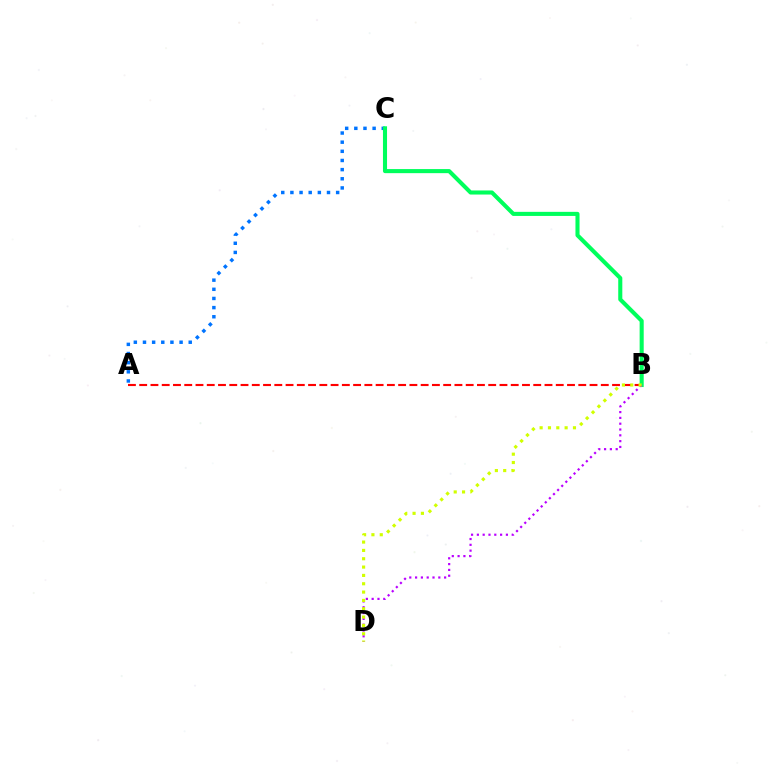{('A', 'C'): [{'color': '#0074ff', 'line_style': 'dotted', 'thickness': 2.49}], ('A', 'B'): [{'color': '#ff0000', 'line_style': 'dashed', 'thickness': 1.53}], ('B', 'C'): [{'color': '#00ff5c', 'line_style': 'solid', 'thickness': 2.94}], ('B', 'D'): [{'color': '#b900ff', 'line_style': 'dotted', 'thickness': 1.58}, {'color': '#d1ff00', 'line_style': 'dotted', 'thickness': 2.26}]}